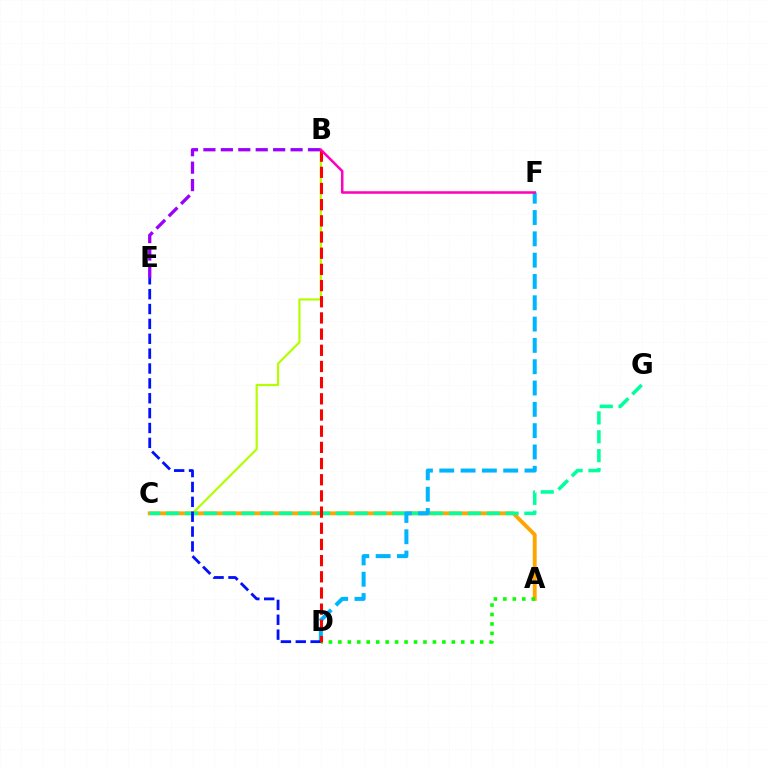{('B', 'C'): [{'color': '#b3ff00', 'line_style': 'solid', 'thickness': 1.58}], ('A', 'C'): [{'color': '#ffa500', 'line_style': 'solid', 'thickness': 2.8}], ('C', 'G'): [{'color': '#00ff9d', 'line_style': 'dashed', 'thickness': 2.56}], ('D', 'F'): [{'color': '#00b5ff', 'line_style': 'dashed', 'thickness': 2.9}], ('B', 'E'): [{'color': '#9b00ff', 'line_style': 'dashed', 'thickness': 2.37}], ('D', 'E'): [{'color': '#0010ff', 'line_style': 'dashed', 'thickness': 2.02}], ('A', 'D'): [{'color': '#08ff00', 'line_style': 'dotted', 'thickness': 2.57}], ('B', 'D'): [{'color': '#ff0000', 'line_style': 'dashed', 'thickness': 2.2}], ('B', 'F'): [{'color': '#ff00bd', 'line_style': 'solid', 'thickness': 1.82}]}